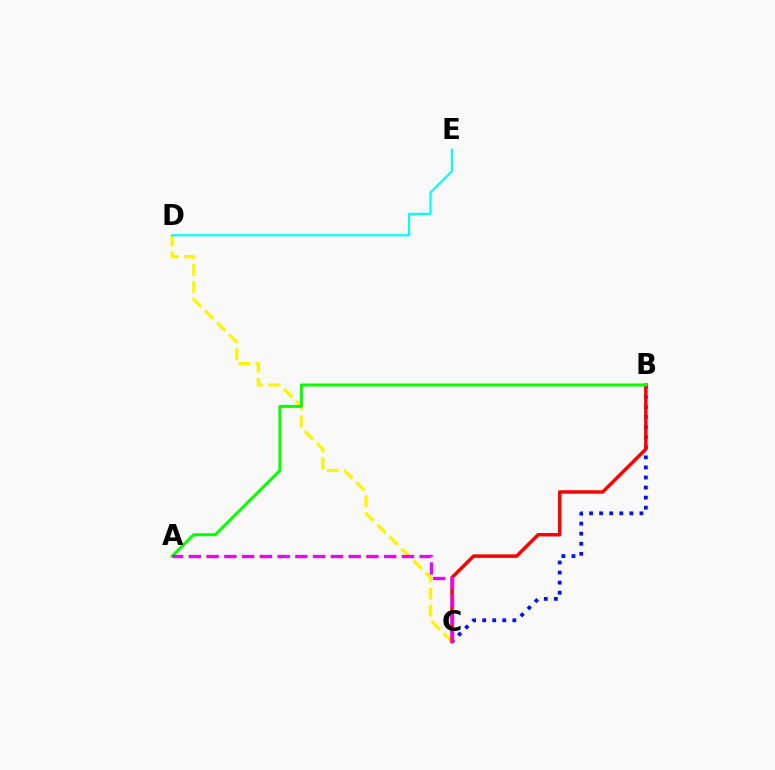{('C', 'D'): [{'color': '#fcf500', 'line_style': 'dashed', 'thickness': 2.31}], ('B', 'C'): [{'color': '#0010ff', 'line_style': 'dotted', 'thickness': 2.73}, {'color': '#ff0000', 'line_style': 'solid', 'thickness': 2.51}], ('D', 'E'): [{'color': '#00fff6', 'line_style': 'solid', 'thickness': 1.56}], ('A', 'B'): [{'color': '#08ff00', 'line_style': 'solid', 'thickness': 2.15}], ('A', 'C'): [{'color': '#ee00ff', 'line_style': 'dashed', 'thickness': 2.41}]}